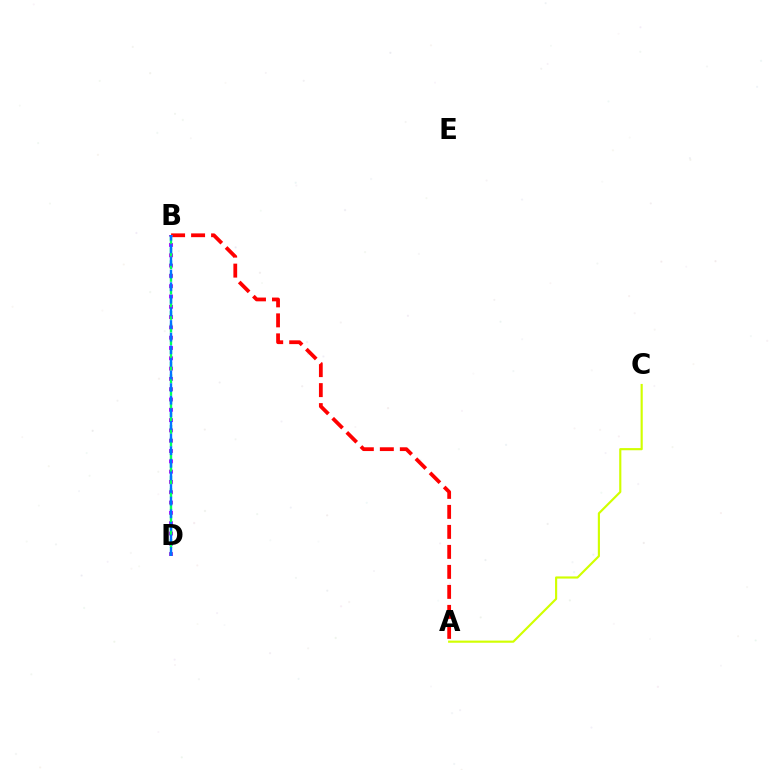{('A', 'B'): [{'color': '#ff0000', 'line_style': 'dashed', 'thickness': 2.72}], ('B', 'D'): [{'color': '#b900ff', 'line_style': 'dotted', 'thickness': 2.8}, {'color': '#00ff5c', 'line_style': 'dashed', 'thickness': 1.72}, {'color': '#0074ff', 'line_style': 'dashed', 'thickness': 1.71}], ('A', 'C'): [{'color': '#d1ff00', 'line_style': 'solid', 'thickness': 1.55}]}